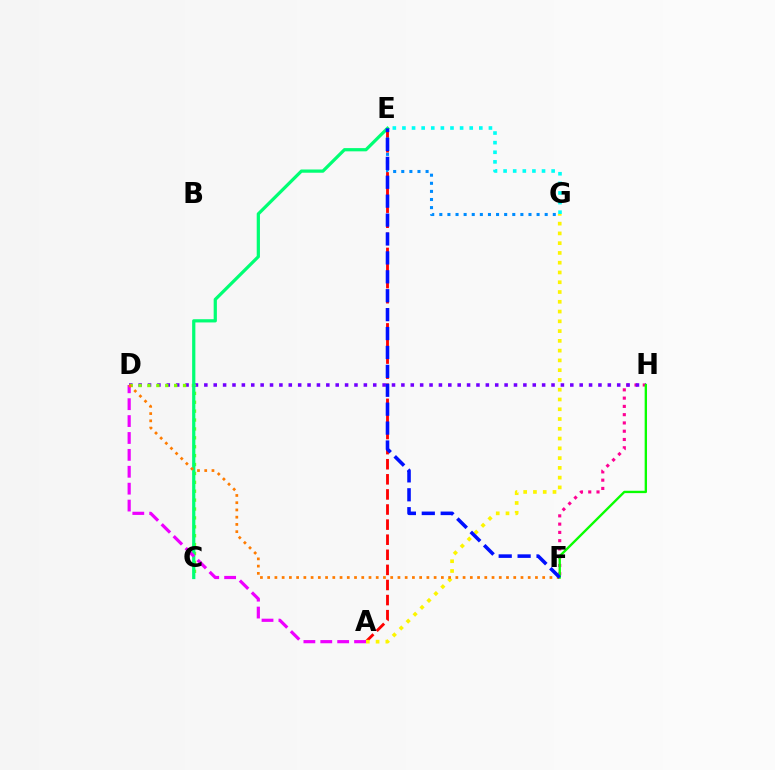{('F', 'H'): [{'color': '#ff0094', 'line_style': 'dotted', 'thickness': 2.25}, {'color': '#08ff00', 'line_style': 'solid', 'thickness': 1.7}], ('D', 'H'): [{'color': '#7200ff', 'line_style': 'dotted', 'thickness': 2.55}], ('C', 'D'): [{'color': '#84ff00', 'line_style': 'dotted', 'thickness': 2.42}], ('E', 'G'): [{'color': '#008cff', 'line_style': 'dotted', 'thickness': 2.2}, {'color': '#00fff6', 'line_style': 'dotted', 'thickness': 2.61}], ('A', 'E'): [{'color': '#ff0000', 'line_style': 'dashed', 'thickness': 2.05}], ('A', 'G'): [{'color': '#fcf500', 'line_style': 'dotted', 'thickness': 2.65}], ('C', 'E'): [{'color': '#00ff74', 'line_style': 'solid', 'thickness': 2.32}], ('A', 'D'): [{'color': '#ee00ff', 'line_style': 'dashed', 'thickness': 2.3}], ('D', 'F'): [{'color': '#ff7c00', 'line_style': 'dotted', 'thickness': 1.97}], ('E', 'F'): [{'color': '#0010ff', 'line_style': 'dashed', 'thickness': 2.57}]}